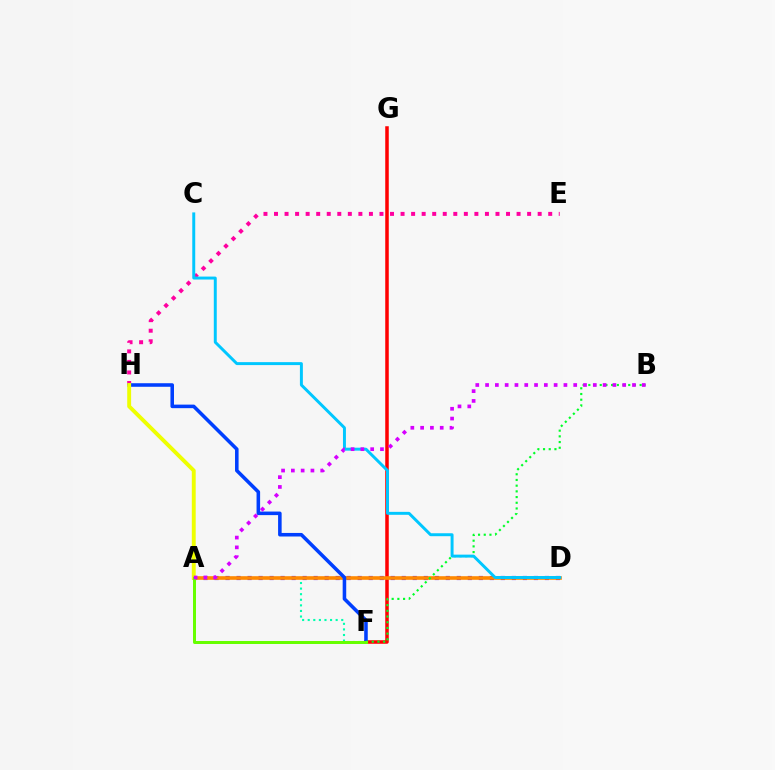{('A', 'F'): [{'color': '#00ffaf', 'line_style': 'dotted', 'thickness': 1.52}, {'color': '#66ff00', 'line_style': 'solid', 'thickness': 2.15}], ('F', 'G'): [{'color': '#ff0000', 'line_style': 'solid', 'thickness': 2.53}], ('E', 'H'): [{'color': '#ff00a0', 'line_style': 'dotted', 'thickness': 2.87}], ('A', 'D'): [{'color': '#4f00ff', 'line_style': 'dotted', 'thickness': 2.99}, {'color': '#ff8800', 'line_style': 'solid', 'thickness': 2.6}], ('F', 'H'): [{'color': '#003fff', 'line_style': 'solid', 'thickness': 2.56}], ('B', 'F'): [{'color': '#00ff27', 'line_style': 'dotted', 'thickness': 1.55}], ('A', 'H'): [{'color': '#eeff00', 'line_style': 'solid', 'thickness': 2.8}], ('C', 'D'): [{'color': '#00c7ff', 'line_style': 'solid', 'thickness': 2.13}], ('A', 'B'): [{'color': '#d600ff', 'line_style': 'dotted', 'thickness': 2.66}]}